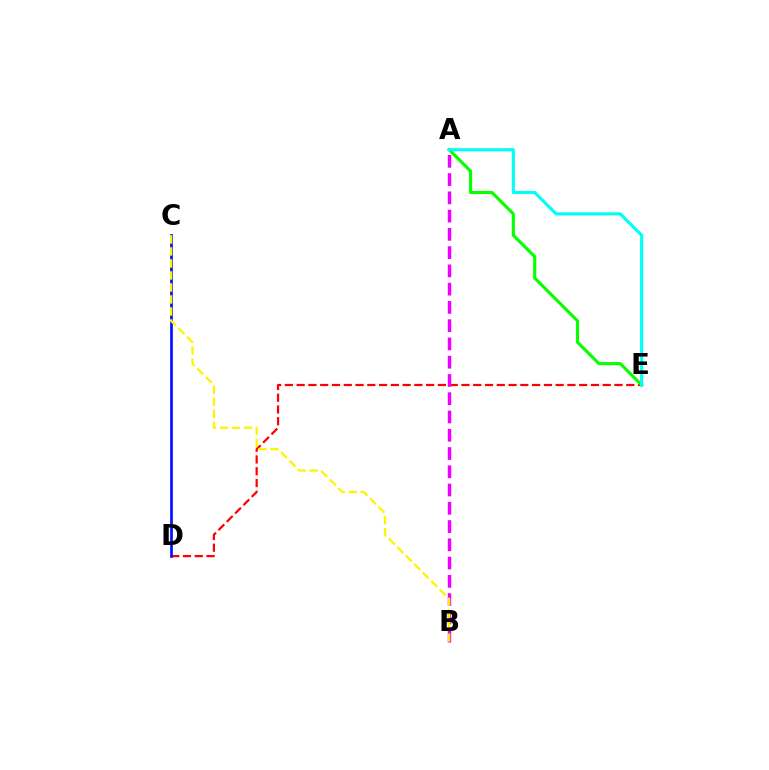{('D', 'E'): [{'color': '#ff0000', 'line_style': 'dashed', 'thickness': 1.6}], ('C', 'D'): [{'color': '#0010ff', 'line_style': 'solid', 'thickness': 1.93}], ('A', 'E'): [{'color': '#08ff00', 'line_style': 'solid', 'thickness': 2.26}, {'color': '#00fff6', 'line_style': 'solid', 'thickness': 2.25}], ('A', 'B'): [{'color': '#ee00ff', 'line_style': 'dashed', 'thickness': 2.48}], ('B', 'C'): [{'color': '#fcf500', 'line_style': 'dashed', 'thickness': 1.63}]}